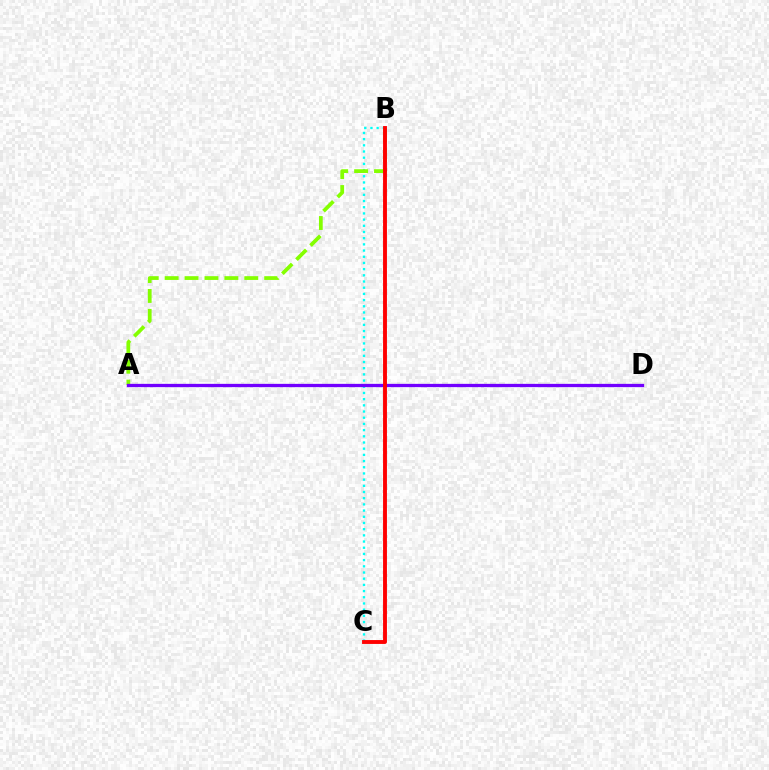{('B', 'C'): [{'color': '#00fff6', 'line_style': 'dotted', 'thickness': 1.68}, {'color': '#ff0000', 'line_style': 'solid', 'thickness': 2.79}], ('A', 'B'): [{'color': '#84ff00', 'line_style': 'dashed', 'thickness': 2.7}], ('A', 'D'): [{'color': '#7200ff', 'line_style': 'solid', 'thickness': 2.37}]}